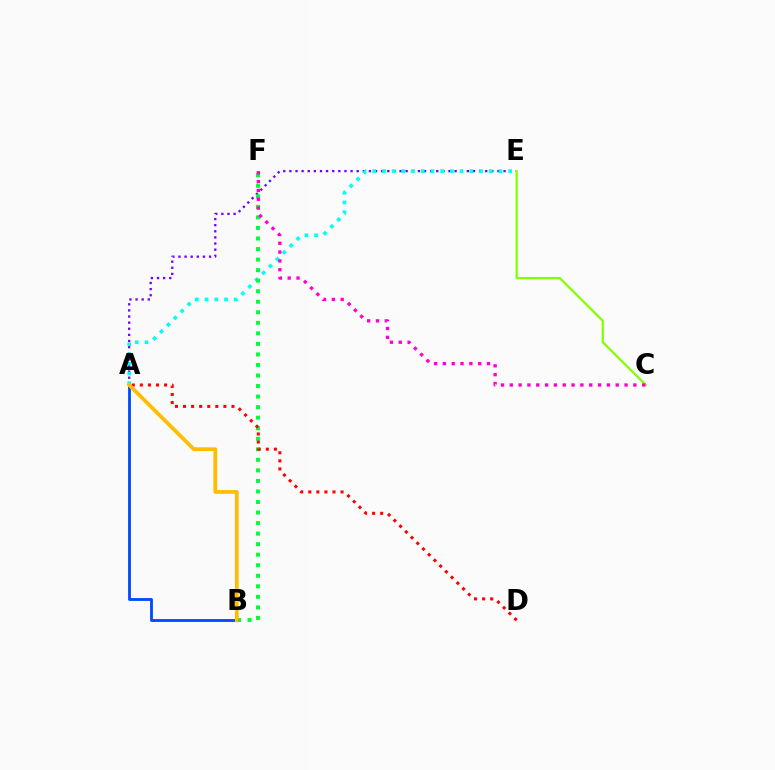{('A', 'E'): [{'color': '#7200ff', 'line_style': 'dotted', 'thickness': 1.66}, {'color': '#00fff6', 'line_style': 'dotted', 'thickness': 2.64}], ('B', 'F'): [{'color': '#00ff39', 'line_style': 'dotted', 'thickness': 2.86}], ('C', 'E'): [{'color': '#84ff00', 'line_style': 'solid', 'thickness': 1.62}], ('A', 'D'): [{'color': '#ff0000', 'line_style': 'dotted', 'thickness': 2.19}], ('A', 'B'): [{'color': '#004bff', 'line_style': 'solid', 'thickness': 2.04}, {'color': '#ffbd00', 'line_style': 'solid', 'thickness': 2.69}], ('C', 'F'): [{'color': '#ff00cf', 'line_style': 'dotted', 'thickness': 2.4}]}